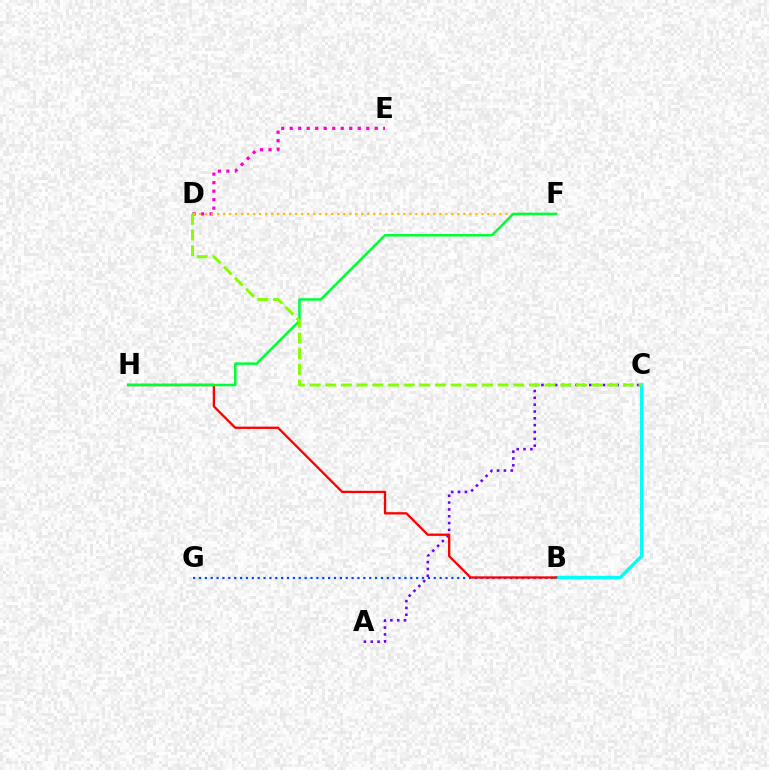{('A', 'C'): [{'color': '#7200ff', 'line_style': 'dotted', 'thickness': 1.86}], ('B', 'G'): [{'color': '#004bff', 'line_style': 'dotted', 'thickness': 1.59}], ('B', 'C'): [{'color': '#00fff6', 'line_style': 'solid', 'thickness': 2.46}], ('D', 'E'): [{'color': '#ff00cf', 'line_style': 'dotted', 'thickness': 2.31}], ('D', 'F'): [{'color': '#ffbd00', 'line_style': 'dotted', 'thickness': 1.63}], ('B', 'H'): [{'color': '#ff0000', 'line_style': 'solid', 'thickness': 1.66}], ('F', 'H'): [{'color': '#00ff39', 'line_style': 'solid', 'thickness': 1.81}], ('C', 'D'): [{'color': '#84ff00', 'line_style': 'dashed', 'thickness': 2.13}]}